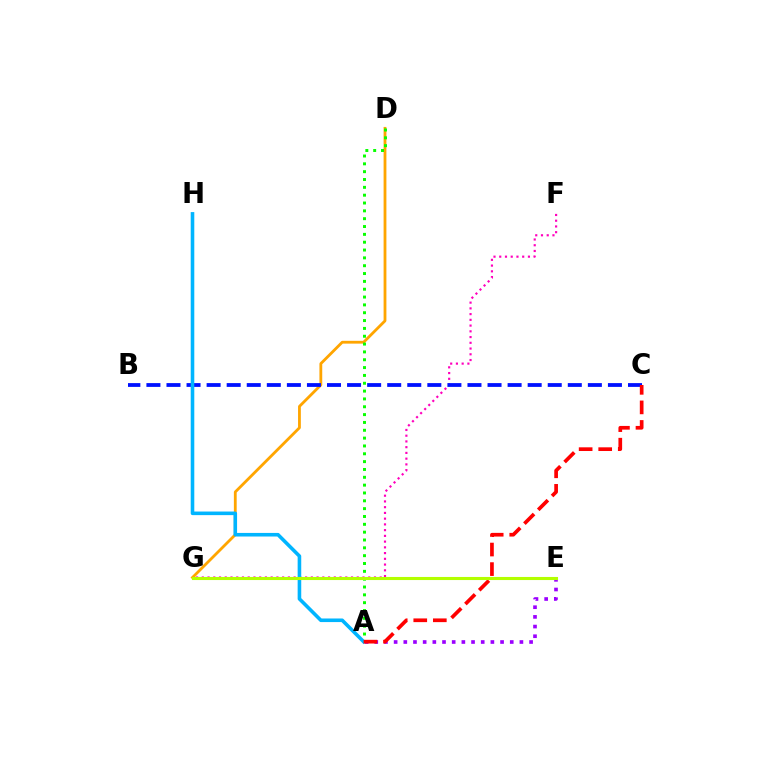{('D', 'G'): [{'color': '#ffa500', 'line_style': 'solid', 'thickness': 2.02}], ('E', 'G'): [{'color': '#00ff9d', 'line_style': 'solid', 'thickness': 2.08}, {'color': '#b3ff00', 'line_style': 'solid', 'thickness': 2.22}], ('F', 'G'): [{'color': '#ff00bd', 'line_style': 'dotted', 'thickness': 1.56}], ('B', 'C'): [{'color': '#0010ff', 'line_style': 'dashed', 'thickness': 2.73}], ('A', 'D'): [{'color': '#08ff00', 'line_style': 'dotted', 'thickness': 2.13}], ('A', 'E'): [{'color': '#9b00ff', 'line_style': 'dotted', 'thickness': 2.63}], ('A', 'H'): [{'color': '#00b5ff', 'line_style': 'solid', 'thickness': 2.58}], ('A', 'C'): [{'color': '#ff0000', 'line_style': 'dashed', 'thickness': 2.66}]}